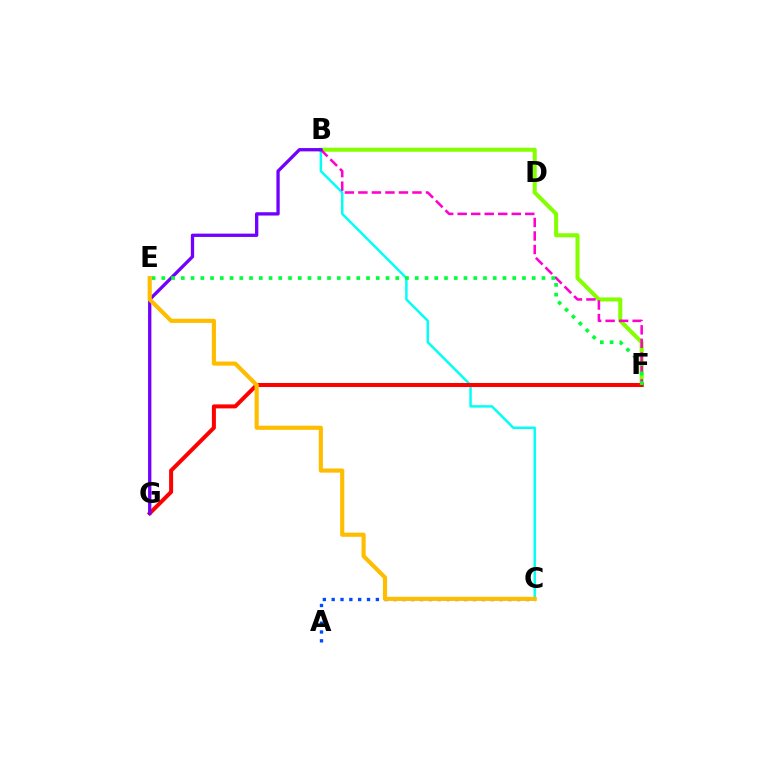{('B', 'F'): [{'color': '#84ff00', 'line_style': 'solid', 'thickness': 2.91}, {'color': '#ff00cf', 'line_style': 'dashed', 'thickness': 1.84}], ('B', 'C'): [{'color': '#00fff6', 'line_style': 'solid', 'thickness': 1.77}], ('F', 'G'): [{'color': '#ff0000', 'line_style': 'solid', 'thickness': 2.88}], ('B', 'G'): [{'color': '#7200ff', 'line_style': 'solid', 'thickness': 2.38}], ('E', 'F'): [{'color': '#00ff39', 'line_style': 'dotted', 'thickness': 2.65}], ('A', 'C'): [{'color': '#004bff', 'line_style': 'dotted', 'thickness': 2.4}], ('C', 'E'): [{'color': '#ffbd00', 'line_style': 'solid', 'thickness': 2.98}]}